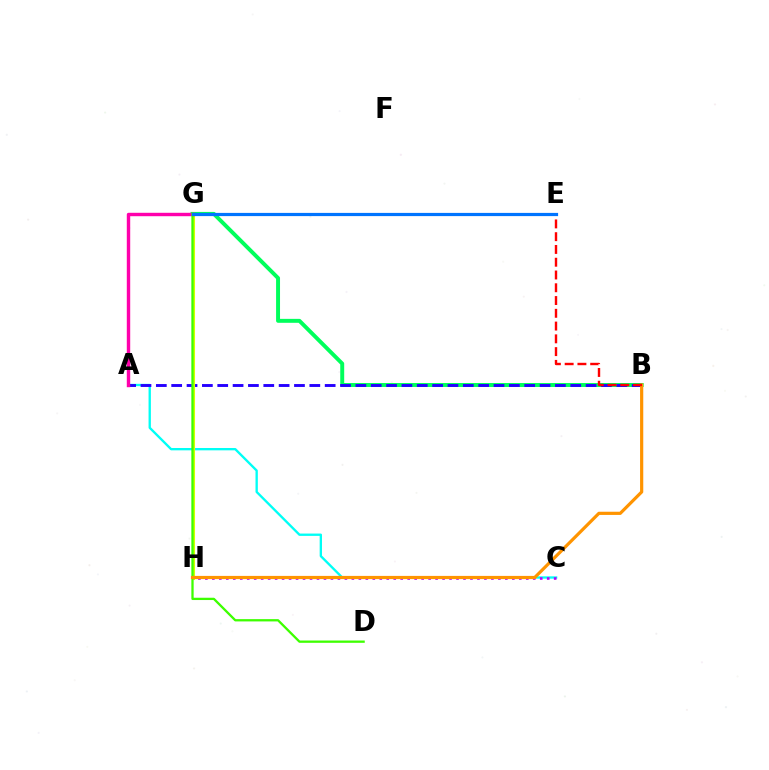{('A', 'C'): [{'color': '#00fff6', 'line_style': 'solid', 'thickness': 1.68}], ('C', 'H'): [{'color': '#b900ff', 'line_style': 'dotted', 'thickness': 1.9}], ('B', 'G'): [{'color': '#00ff5c', 'line_style': 'solid', 'thickness': 2.84}], ('A', 'B'): [{'color': '#2500ff', 'line_style': 'dashed', 'thickness': 2.09}], ('G', 'H'): [{'color': '#d1ff00', 'line_style': 'solid', 'thickness': 2.2}], ('A', 'G'): [{'color': '#ff00ac', 'line_style': 'solid', 'thickness': 2.46}], ('D', 'G'): [{'color': '#3dff00', 'line_style': 'solid', 'thickness': 1.65}], ('B', 'H'): [{'color': '#ff9400', 'line_style': 'solid', 'thickness': 2.3}], ('B', 'E'): [{'color': '#ff0000', 'line_style': 'dashed', 'thickness': 1.73}], ('E', 'G'): [{'color': '#0074ff', 'line_style': 'solid', 'thickness': 2.31}]}